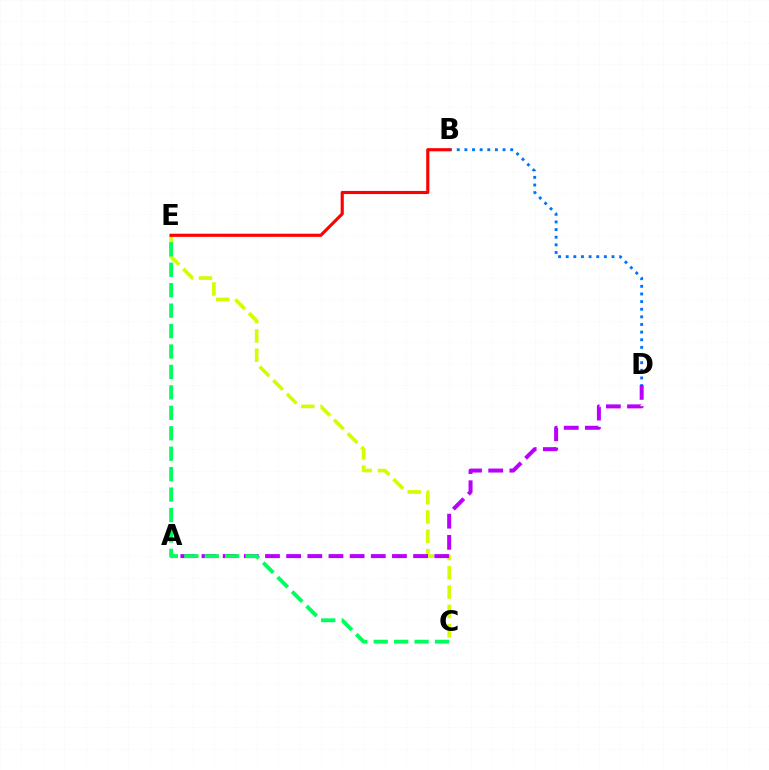{('C', 'E'): [{'color': '#d1ff00', 'line_style': 'dashed', 'thickness': 2.62}, {'color': '#00ff5c', 'line_style': 'dashed', 'thickness': 2.78}], ('B', 'D'): [{'color': '#0074ff', 'line_style': 'dotted', 'thickness': 2.07}], ('A', 'D'): [{'color': '#b900ff', 'line_style': 'dashed', 'thickness': 2.87}], ('B', 'E'): [{'color': '#ff0000', 'line_style': 'solid', 'thickness': 2.25}]}